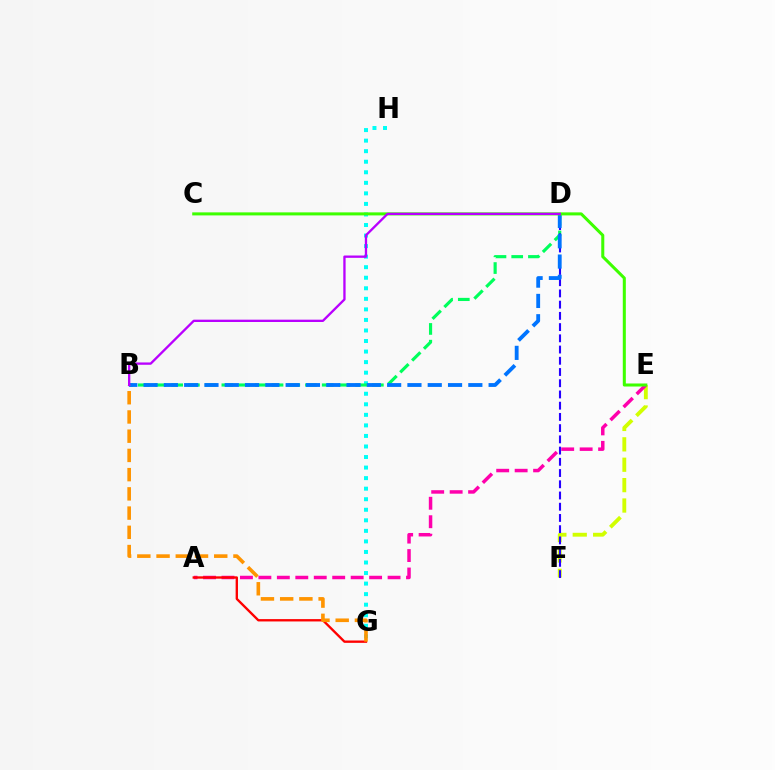{('G', 'H'): [{'color': '#00fff6', 'line_style': 'dotted', 'thickness': 2.87}], ('E', 'F'): [{'color': '#d1ff00', 'line_style': 'dashed', 'thickness': 2.77}], ('A', 'E'): [{'color': '#ff00ac', 'line_style': 'dashed', 'thickness': 2.51}], ('B', 'D'): [{'color': '#00ff5c', 'line_style': 'dashed', 'thickness': 2.27}, {'color': '#0074ff', 'line_style': 'dashed', 'thickness': 2.76}, {'color': '#b900ff', 'line_style': 'solid', 'thickness': 1.67}], ('A', 'G'): [{'color': '#ff0000', 'line_style': 'solid', 'thickness': 1.69}], ('D', 'F'): [{'color': '#2500ff', 'line_style': 'dashed', 'thickness': 1.53}], ('C', 'E'): [{'color': '#3dff00', 'line_style': 'solid', 'thickness': 2.19}], ('B', 'G'): [{'color': '#ff9400', 'line_style': 'dashed', 'thickness': 2.61}]}